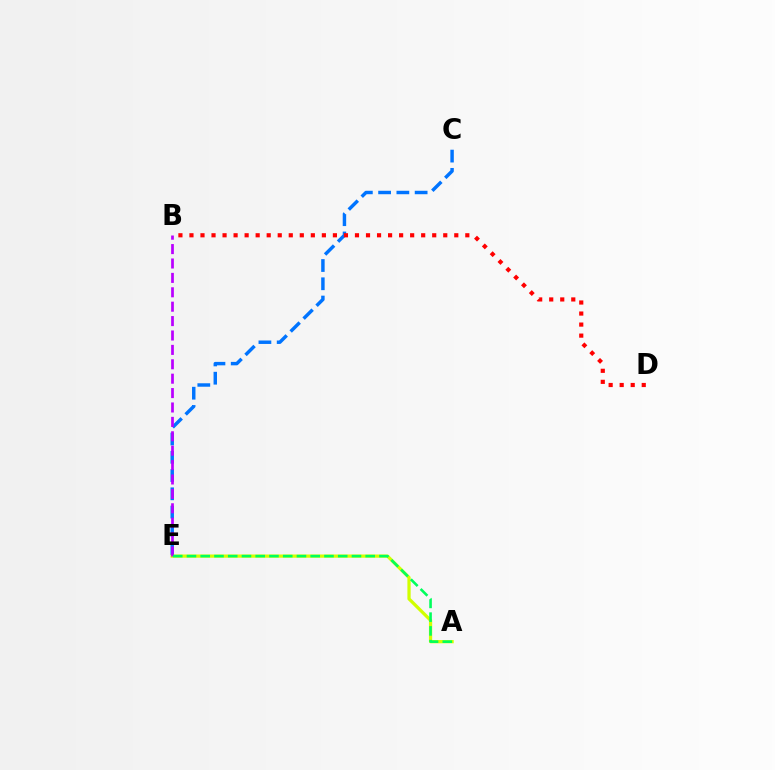{('C', 'E'): [{'color': '#0074ff', 'line_style': 'dashed', 'thickness': 2.48}], ('A', 'E'): [{'color': '#d1ff00', 'line_style': 'solid', 'thickness': 2.34}, {'color': '#00ff5c', 'line_style': 'dashed', 'thickness': 1.87}], ('B', 'E'): [{'color': '#b900ff', 'line_style': 'dashed', 'thickness': 1.96}], ('B', 'D'): [{'color': '#ff0000', 'line_style': 'dotted', 'thickness': 3.0}]}